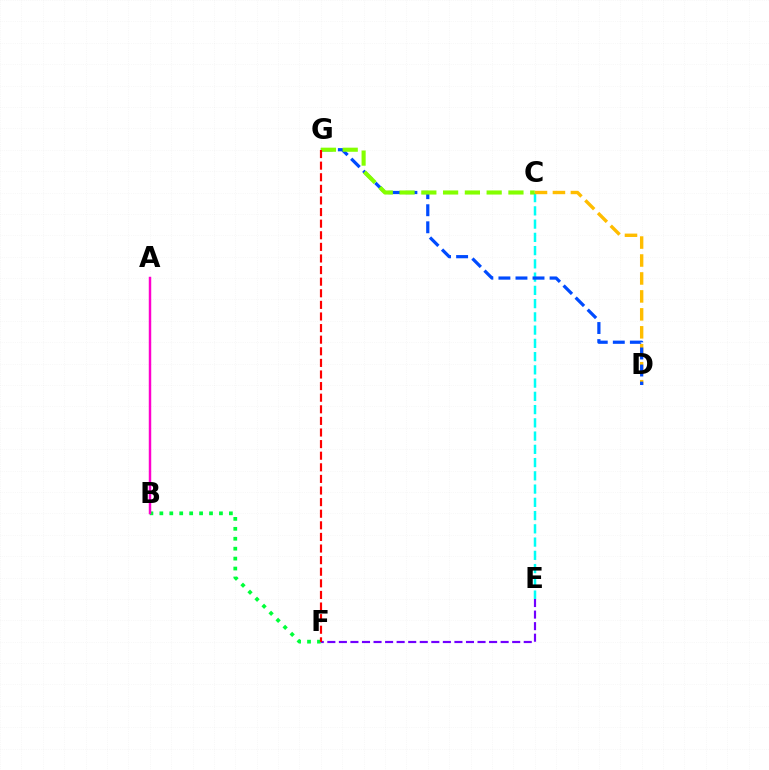{('C', 'E'): [{'color': '#00fff6', 'line_style': 'dashed', 'thickness': 1.8}], ('C', 'D'): [{'color': '#ffbd00', 'line_style': 'dashed', 'thickness': 2.44}], ('B', 'F'): [{'color': '#00ff39', 'line_style': 'dotted', 'thickness': 2.7}], ('D', 'G'): [{'color': '#004bff', 'line_style': 'dashed', 'thickness': 2.32}], ('E', 'F'): [{'color': '#7200ff', 'line_style': 'dashed', 'thickness': 1.57}], ('C', 'G'): [{'color': '#84ff00', 'line_style': 'dashed', 'thickness': 2.96}], ('A', 'B'): [{'color': '#ff00cf', 'line_style': 'solid', 'thickness': 1.77}], ('F', 'G'): [{'color': '#ff0000', 'line_style': 'dashed', 'thickness': 1.58}]}